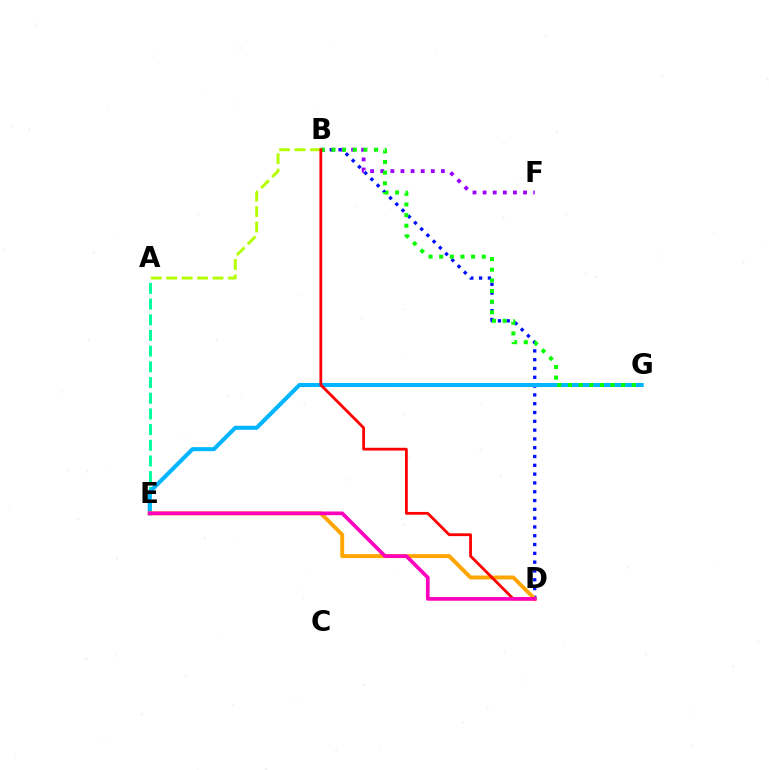{('A', 'E'): [{'color': '#00ff9d', 'line_style': 'dashed', 'thickness': 2.13}], ('B', 'D'): [{'color': '#0010ff', 'line_style': 'dotted', 'thickness': 2.39}, {'color': '#ff0000', 'line_style': 'solid', 'thickness': 2.01}], ('E', 'G'): [{'color': '#00b5ff', 'line_style': 'solid', 'thickness': 2.91}], ('A', 'B'): [{'color': '#b3ff00', 'line_style': 'dashed', 'thickness': 2.1}], ('B', 'F'): [{'color': '#9b00ff', 'line_style': 'dotted', 'thickness': 2.75}], ('D', 'E'): [{'color': '#ffa500', 'line_style': 'solid', 'thickness': 2.83}, {'color': '#ff00bd', 'line_style': 'solid', 'thickness': 2.65}], ('B', 'G'): [{'color': '#08ff00', 'line_style': 'dotted', 'thickness': 2.89}]}